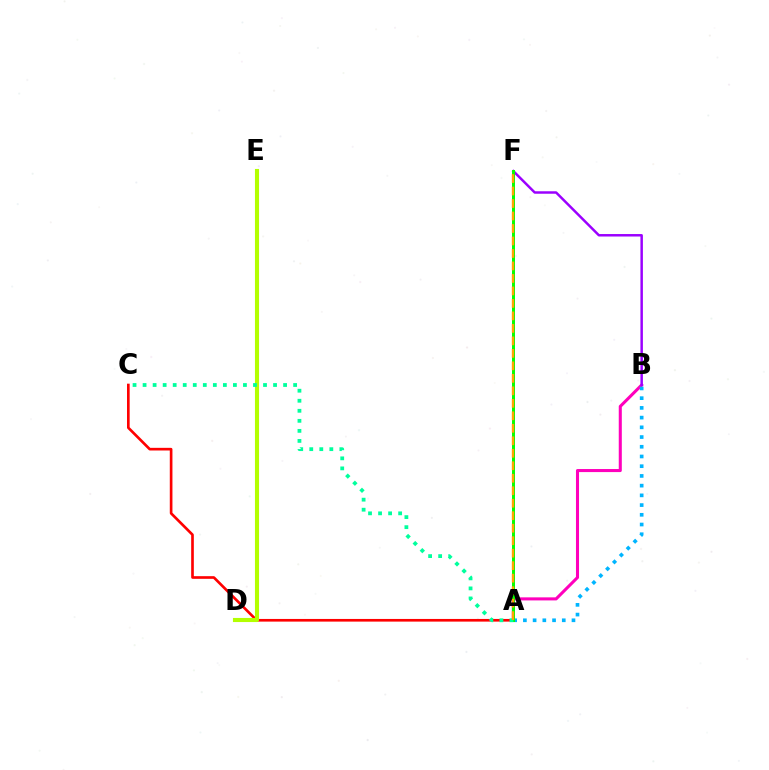{('A', 'B'): [{'color': '#ff00bd', 'line_style': 'solid', 'thickness': 2.2}, {'color': '#00b5ff', 'line_style': 'dotted', 'thickness': 2.64}], ('A', 'C'): [{'color': '#ff0000', 'line_style': 'solid', 'thickness': 1.91}, {'color': '#00ff9d', 'line_style': 'dotted', 'thickness': 2.73}], ('A', 'F'): [{'color': '#0010ff', 'line_style': 'dotted', 'thickness': 1.88}, {'color': '#08ff00', 'line_style': 'solid', 'thickness': 2.14}, {'color': '#ffa500', 'line_style': 'dashed', 'thickness': 1.7}], ('B', 'F'): [{'color': '#9b00ff', 'line_style': 'solid', 'thickness': 1.78}], ('D', 'E'): [{'color': '#b3ff00', 'line_style': 'solid', 'thickness': 2.95}]}